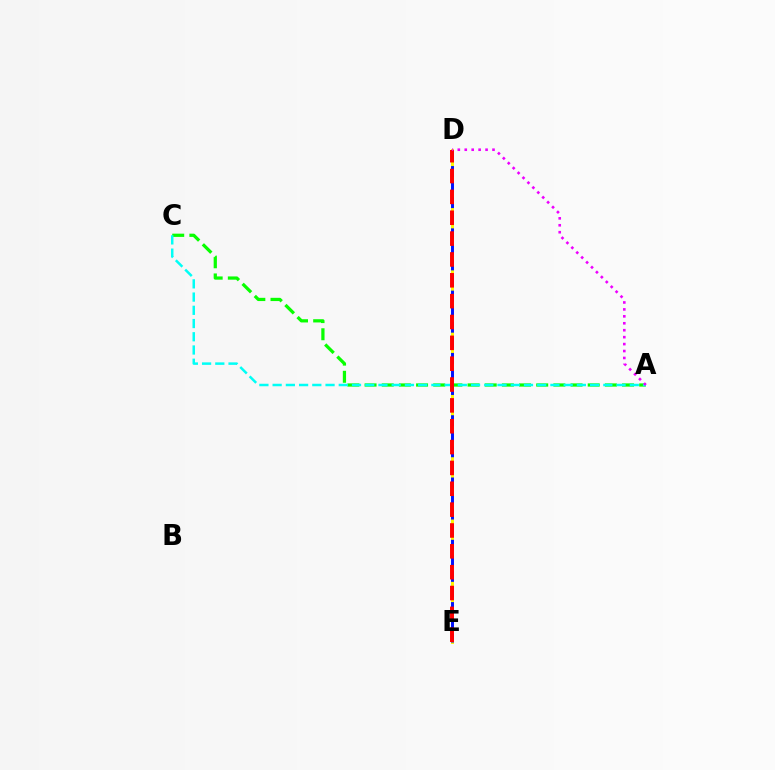{('A', 'C'): [{'color': '#08ff00', 'line_style': 'dashed', 'thickness': 2.33}, {'color': '#00fff6', 'line_style': 'dashed', 'thickness': 1.8}], ('D', 'E'): [{'color': '#fcf500', 'line_style': 'solid', 'thickness': 2.12}, {'color': '#0010ff', 'line_style': 'dashed', 'thickness': 2.12}, {'color': '#ff0000', 'line_style': 'dashed', 'thickness': 2.83}], ('A', 'D'): [{'color': '#ee00ff', 'line_style': 'dotted', 'thickness': 1.88}]}